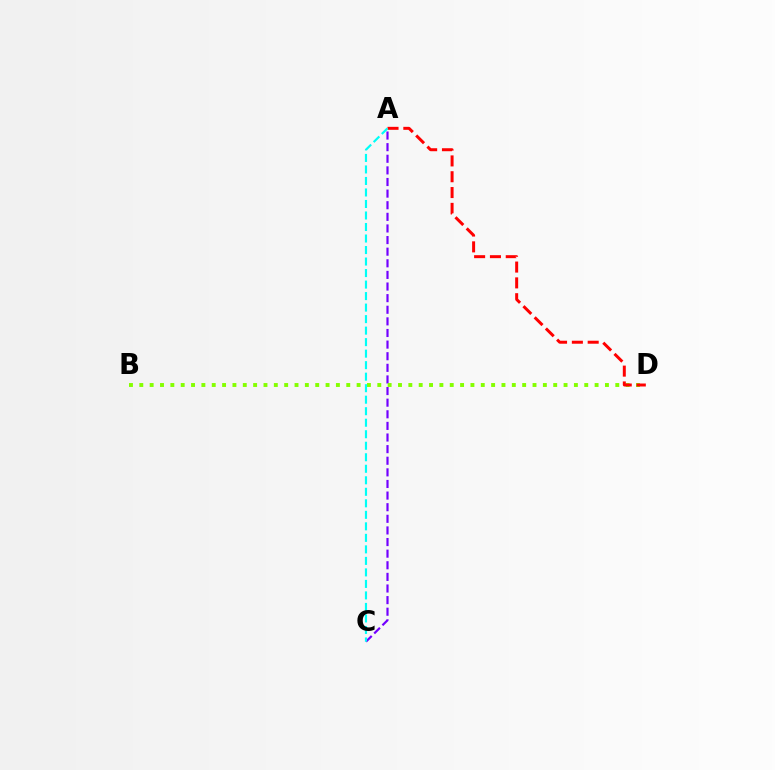{('A', 'C'): [{'color': '#7200ff', 'line_style': 'dashed', 'thickness': 1.58}, {'color': '#00fff6', 'line_style': 'dashed', 'thickness': 1.56}], ('B', 'D'): [{'color': '#84ff00', 'line_style': 'dotted', 'thickness': 2.81}], ('A', 'D'): [{'color': '#ff0000', 'line_style': 'dashed', 'thickness': 2.15}]}